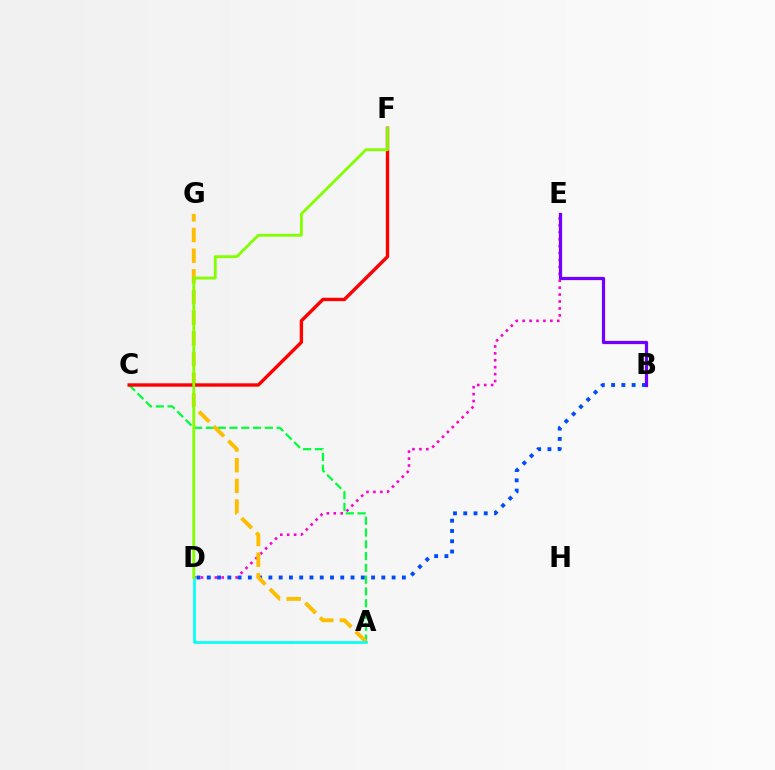{('D', 'E'): [{'color': '#ff00cf', 'line_style': 'dotted', 'thickness': 1.88}], ('B', 'D'): [{'color': '#004bff', 'line_style': 'dotted', 'thickness': 2.79}], ('A', 'C'): [{'color': '#00ff39', 'line_style': 'dashed', 'thickness': 1.6}], ('A', 'G'): [{'color': '#ffbd00', 'line_style': 'dashed', 'thickness': 2.81}], ('A', 'D'): [{'color': '#00fff6', 'line_style': 'solid', 'thickness': 1.92}], ('C', 'F'): [{'color': '#ff0000', 'line_style': 'solid', 'thickness': 2.43}], ('D', 'F'): [{'color': '#84ff00', 'line_style': 'solid', 'thickness': 2.05}], ('B', 'E'): [{'color': '#7200ff', 'line_style': 'solid', 'thickness': 2.33}]}